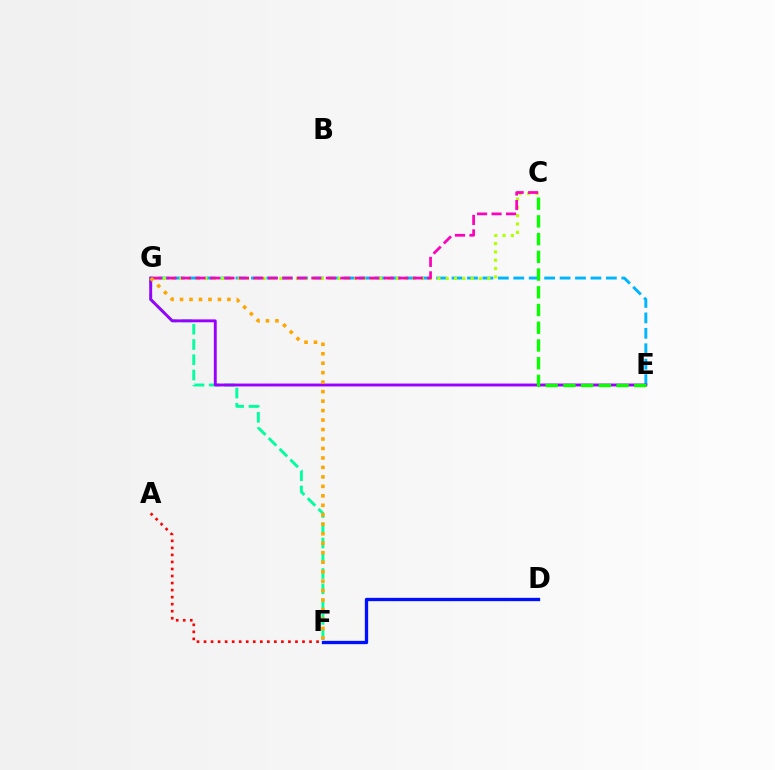{('F', 'G'): [{'color': '#00ff9d', 'line_style': 'dashed', 'thickness': 2.07}, {'color': '#ffa500', 'line_style': 'dotted', 'thickness': 2.57}], ('E', 'G'): [{'color': '#00b5ff', 'line_style': 'dashed', 'thickness': 2.1}, {'color': '#9b00ff', 'line_style': 'solid', 'thickness': 2.09}], ('C', 'G'): [{'color': '#b3ff00', 'line_style': 'dotted', 'thickness': 2.26}, {'color': '#ff00bd', 'line_style': 'dashed', 'thickness': 1.97}], ('C', 'E'): [{'color': '#08ff00', 'line_style': 'dashed', 'thickness': 2.41}], ('A', 'F'): [{'color': '#ff0000', 'line_style': 'dotted', 'thickness': 1.91}], ('D', 'F'): [{'color': '#0010ff', 'line_style': 'solid', 'thickness': 2.39}]}